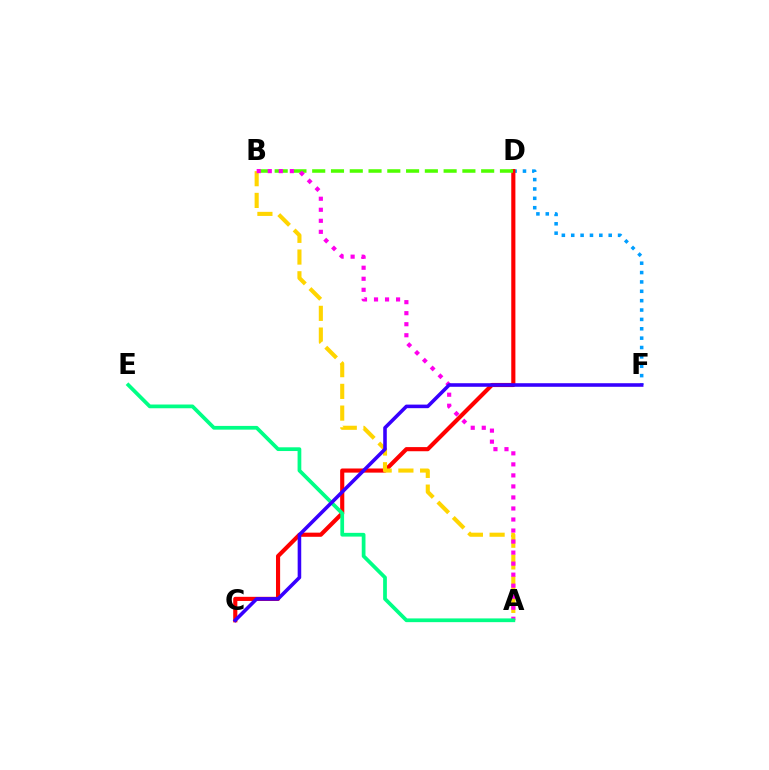{('D', 'F'): [{'color': '#009eff', 'line_style': 'dotted', 'thickness': 2.55}], ('C', 'D'): [{'color': '#ff0000', 'line_style': 'solid', 'thickness': 2.98}], ('A', 'B'): [{'color': '#ffd500', 'line_style': 'dashed', 'thickness': 2.95}, {'color': '#ff00ed', 'line_style': 'dotted', 'thickness': 3.0}], ('B', 'D'): [{'color': '#4fff00', 'line_style': 'dashed', 'thickness': 2.55}], ('A', 'E'): [{'color': '#00ff86', 'line_style': 'solid', 'thickness': 2.69}], ('C', 'F'): [{'color': '#3700ff', 'line_style': 'solid', 'thickness': 2.57}]}